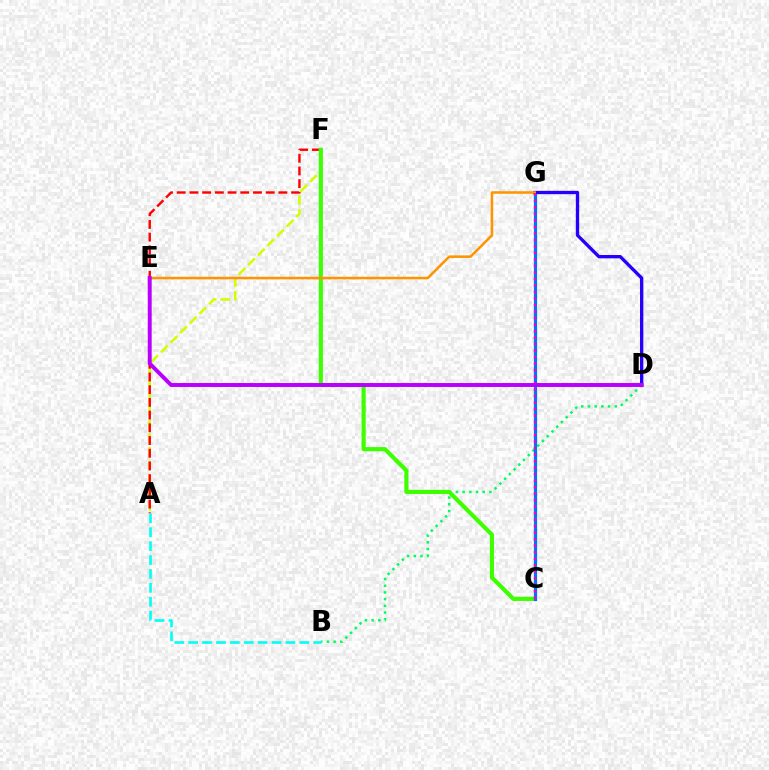{('A', 'F'): [{'color': '#d1ff00', 'line_style': 'dashed', 'thickness': 1.85}, {'color': '#ff0000', 'line_style': 'dashed', 'thickness': 1.73}], ('B', 'D'): [{'color': '#00ff5c', 'line_style': 'dotted', 'thickness': 1.82}], ('A', 'B'): [{'color': '#00fff6', 'line_style': 'dashed', 'thickness': 1.89}], ('C', 'F'): [{'color': '#3dff00', 'line_style': 'solid', 'thickness': 2.98}], ('C', 'G'): [{'color': '#0074ff', 'line_style': 'solid', 'thickness': 2.31}, {'color': '#ff00ac', 'line_style': 'dotted', 'thickness': 1.77}], ('D', 'G'): [{'color': '#2500ff', 'line_style': 'solid', 'thickness': 2.39}], ('E', 'G'): [{'color': '#ff9400', 'line_style': 'solid', 'thickness': 1.83}], ('D', 'E'): [{'color': '#b900ff', 'line_style': 'solid', 'thickness': 2.83}]}